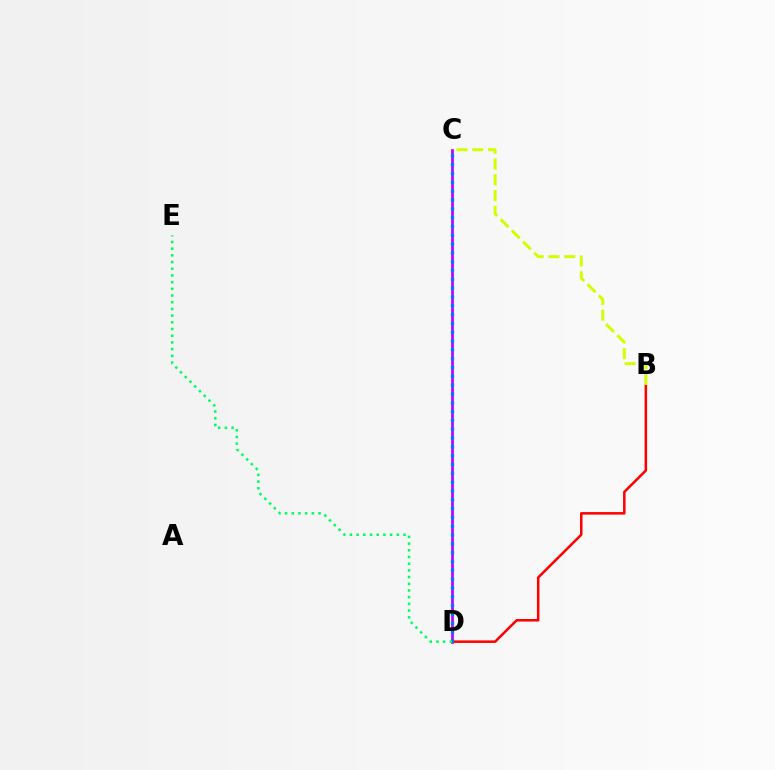{('C', 'D'): [{'color': '#b900ff', 'line_style': 'solid', 'thickness': 1.94}, {'color': '#0074ff', 'line_style': 'dotted', 'thickness': 2.4}], ('B', 'D'): [{'color': '#ff0000', 'line_style': 'solid', 'thickness': 1.81}], ('B', 'C'): [{'color': '#d1ff00', 'line_style': 'dashed', 'thickness': 2.15}], ('D', 'E'): [{'color': '#00ff5c', 'line_style': 'dotted', 'thickness': 1.82}]}